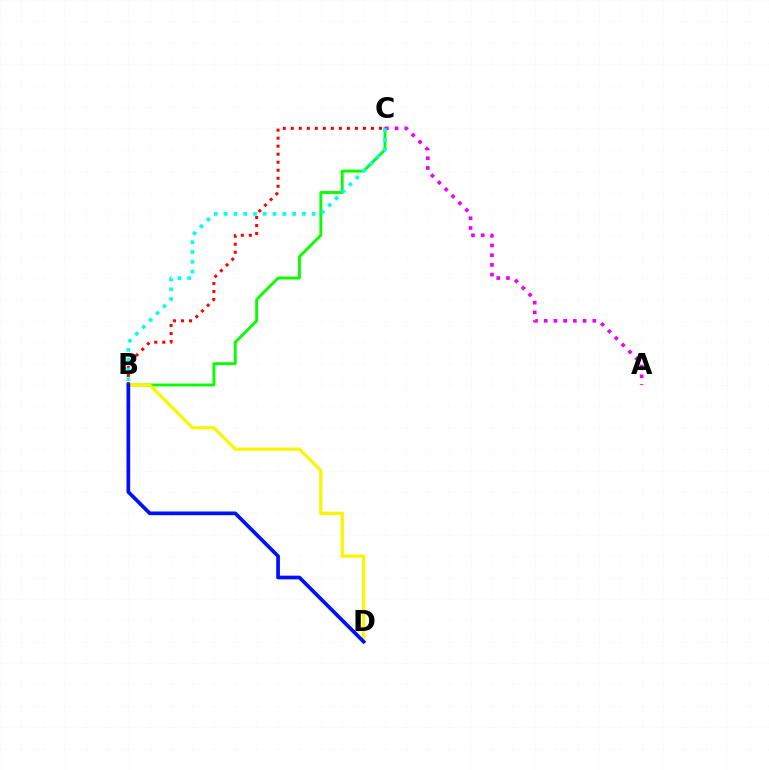{('B', 'C'): [{'color': '#08ff00', 'line_style': 'solid', 'thickness': 2.08}, {'color': '#ff0000', 'line_style': 'dotted', 'thickness': 2.18}, {'color': '#00fff6', 'line_style': 'dotted', 'thickness': 2.66}], ('B', 'D'): [{'color': '#fcf500', 'line_style': 'solid', 'thickness': 2.34}, {'color': '#0010ff', 'line_style': 'solid', 'thickness': 2.66}], ('A', 'C'): [{'color': '#ee00ff', 'line_style': 'dotted', 'thickness': 2.64}]}